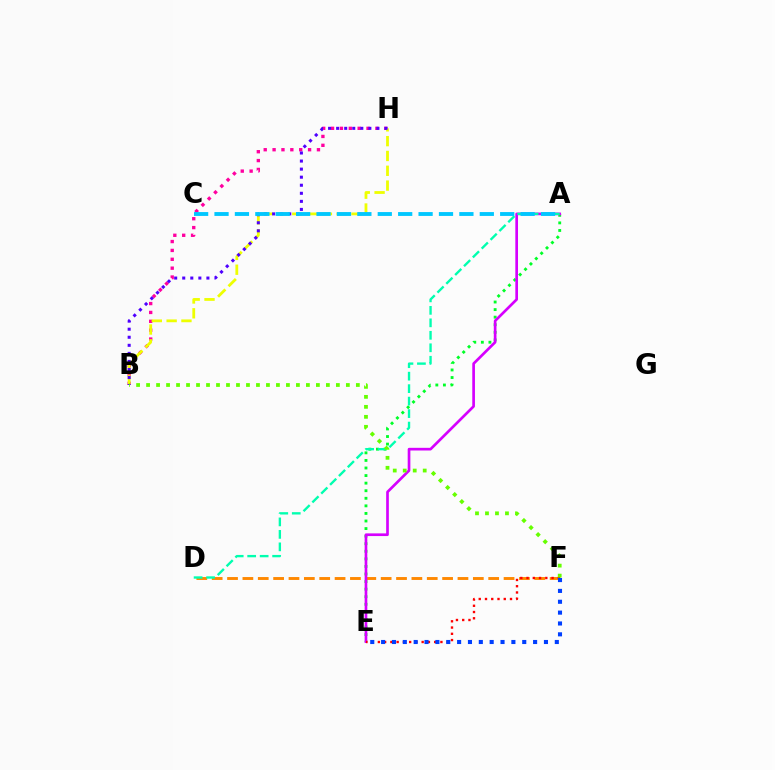{('B', 'H'): [{'color': '#ff00a0', 'line_style': 'dotted', 'thickness': 2.41}, {'color': '#eeff00', 'line_style': 'dashed', 'thickness': 2.01}, {'color': '#4f00ff', 'line_style': 'dotted', 'thickness': 2.19}], ('D', 'F'): [{'color': '#ff8800', 'line_style': 'dashed', 'thickness': 2.09}], ('A', 'E'): [{'color': '#00ff27', 'line_style': 'dotted', 'thickness': 2.06}, {'color': '#d600ff', 'line_style': 'solid', 'thickness': 1.93}], ('E', 'F'): [{'color': '#ff0000', 'line_style': 'dotted', 'thickness': 1.7}, {'color': '#003fff', 'line_style': 'dotted', 'thickness': 2.95}], ('A', 'D'): [{'color': '#00ffaf', 'line_style': 'dashed', 'thickness': 1.7}], ('A', 'C'): [{'color': '#00c7ff', 'line_style': 'dashed', 'thickness': 2.77}], ('B', 'F'): [{'color': '#66ff00', 'line_style': 'dotted', 'thickness': 2.71}]}